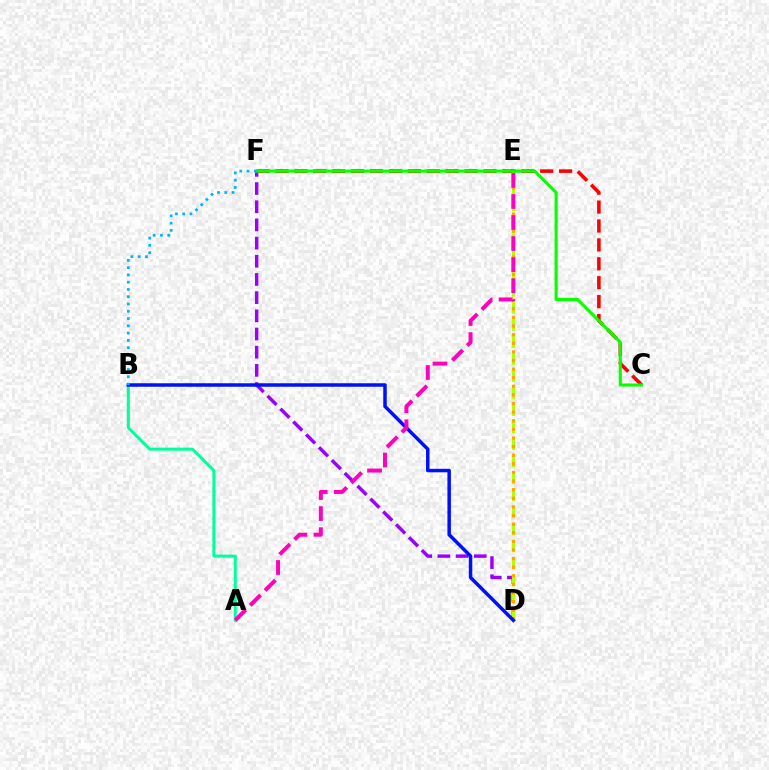{('D', 'F'): [{'color': '#9b00ff', 'line_style': 'dashed', 'thickness': 2.47}], ('A', 'B'): [{'color': '#00ff9d', 'line_style': 'solid', 'thickness': 2.18}], ('C', 'F'): [{'color': '#ff0000', 'line_style': 'dashed', 'thickness': 2.57}, {'color': '#08ff00', 'line_style': 'solid', 'thickness': 2.22}], ('D', 'E'): [{'color': '#b3ff00', 'line_style': 'dashed', 'thickness': 2.32}, {'color': '#ffa500', 'line_style': 'dotted', 'thickness': 2.34}], ('B', 'D'): [{'color': '#0010ff', 'line_style': 'solid', 'thickness': 2.51}], ('B', 'F'): [{'color': '#00b5ff', 'line_style': 'dotted', 'thickness': 1.98}], ('A', 'E'): [{'color': '#ff00bd', 'line_style': 'dashed', 'thickness': 2.86}]}